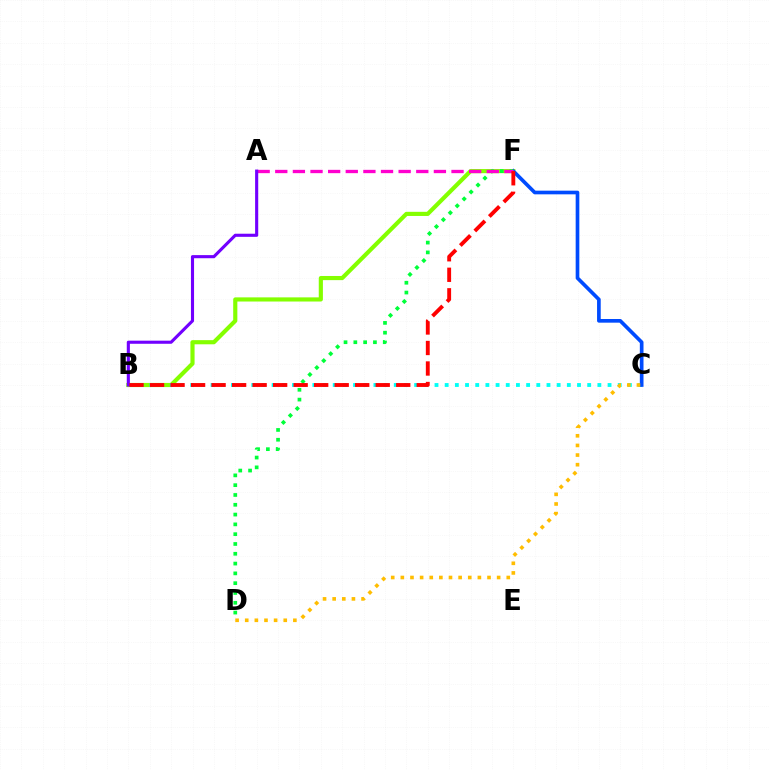{('B', 'F'): [{'color': '#84ff00', 'line_style': 'solid', 'thickness': 2.99}, {'color': '#ff0000', 'line_style': 'dashed', 'thickness': 2.79}], ('B', 'C'): [{'color': '#00fff6', 'line_style': 'dotted', 'thickness': 2.77}], ('C', 'F'): [{'color': '#004bff', 'line_style': 'solid', 'thickness': 2.64}], ('D', 'F'): [{'color': '#00ff39', 'line_style': 'dotted', 'thickness': 2.66}], ('A', 'F'): [{'color': '#ff00cf', 'line_style': 'dashed', 'thickness': 2.39}], ('A', 'B'): [{'color': '#7200ff', 'line_style': 'solid', 'thickness': 2.24}], ('C', 'D'): [{'color': '#ffbd00', 'line_style': 'dotted', 'thickness': 2.62}]}